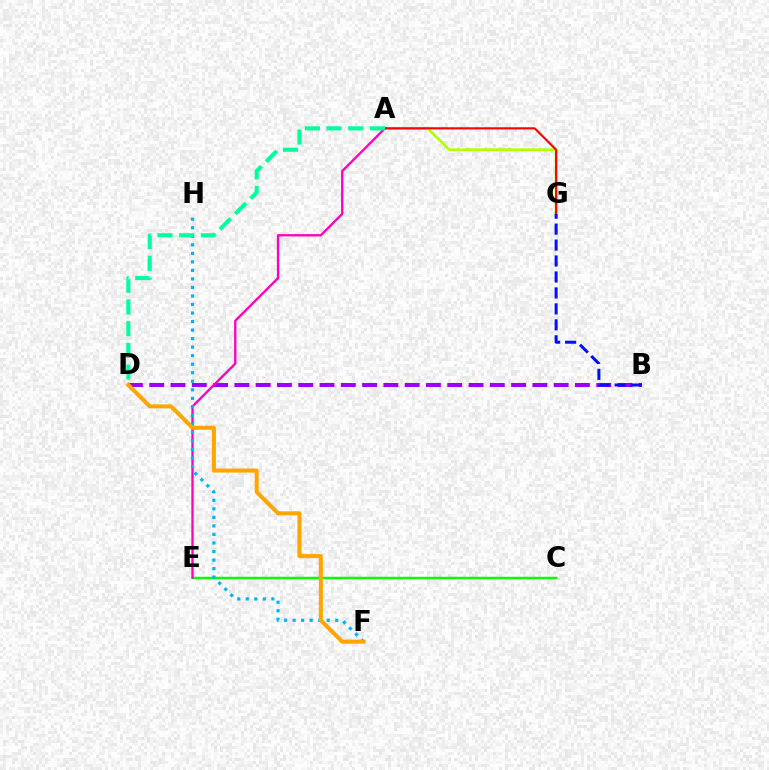{('A', 'G'): [{'color': '#b3ff00', 'line_style': 'solid', 'thickness': 1.96}, {'color': '#ff0000', 'line_style': 'solid', 'thickness': 1.54}], ('B', 'D'): [{'color': '#9b00ff', 'line_style': 'dashed', 'thickness': 2.89}], ('C', 'E'): [{'color': '#08ff00', 'line_style': 'solid', 'thickness': 1.77}], ('A', 'E'): [{'color': '#ff00bd', 'line_style': 'solid', 'thickness': 1.67}], ('F', 'H'): [{'color': '#00b5ff', 'line_style': 'dotted', 'thickness': 2.32}], ('B', 'G'): [{'color': '#0010ff', 'line_style': 'dashed', 'thickness': 2.17}], ('A', 'D'): [{'color': '#00ff9d', 'line_style': 'dashed', 'thickness': 2.94}], ('D', 'F'): [{'color': '#ffa500', 'line_style': 'solid', 'thickness': 2.9}]}